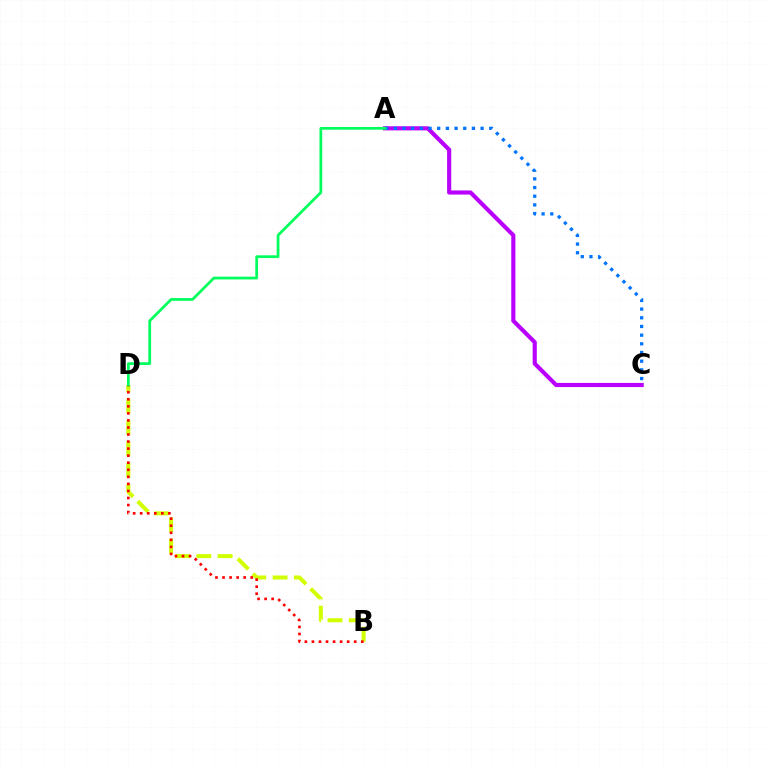{('A', 'C'): [{'color': '#b900ff', 'line_style': 'solid', 'thickness': 2.98}, {'color': '#0074ff', 'line_style': 'dotted', 'thickness': 2.36}], ('B', 'D'): [{'color': '#d1ff00', 'line_style': 'dashed', 'thickness': 2.89}, {'color': '#ff0000', 'line_style': 'dotted', 'thickness': 1.92}], ('A', 'D'): [{'color': '#00ff5c', 'line_style': 'solid', 'thickness': 1.98}]}